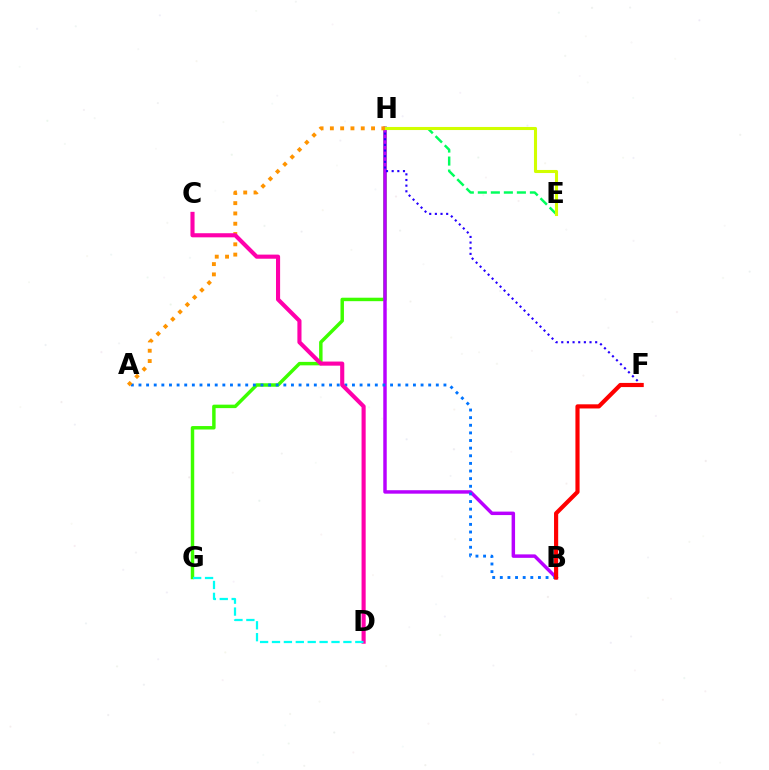{('G', 'H'): [{'color': '#3dff00', 'line_style': 'solid', 'thickness': 2.49}], ('E', 'H'): [{'color': '#00ff5c', 'line_style': 'dashed', 'thickness': 1.77}, {'color': '#d1ff00', 'line_style': 'solid', 'thickness': 2.22}], ('B', 'H'): [{'color': '#b900ff', 'line_style': 'solid', 'thickness': 2.49}], ('A', 'B'): [{'color': '#0074ff', 'line_style': 'dotted', 'thickness': 2.07}], ('F', 'H'): [{'color': '#2500ff', 'line_style': 'dotted', 'thickness': 1.54}], ('A', 'H'): [{'color': '#ff9400', 'line_style': 'dotted', 'thickness': 2.8}], ('B', 'F'): [{'color': '#ff0000', 'line_style': 'solid', 'thickness': 2.99}], ('C', 'D'): [{'color': '#ff00ac', 'line_style': 'solid', 'thickness': 2.96}], ('D', 'G'): [{'color': '#00fff6', 'line_style': 'dashed', 'thickness': 1.62}]}